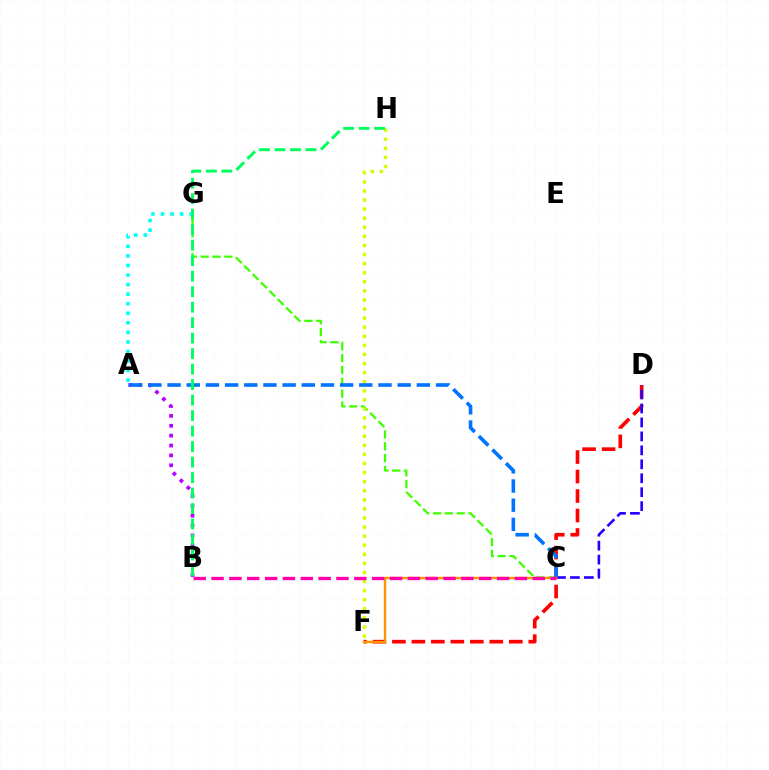{('C', 'G'): [{'color': '#3dff00', 'line_style': 'dashed', 'thickness': 1.61}], ('A', 'B'): [{'color': '#b900ff', 'line_style': 'dotted', 'thickness': 2.68}], ('D', 'F'): [{'color': '#ff0000', 'line_style': 'dashed', 'thickness': 2.65}], ('C', 'D'): [{'color': '#2500ff', 'line_style': 'dashed', 'thickness': 1.9}], ('F', 'H'): [{'color': '#d1ff00', 'line_style': 'dotted', 'thickness': 2.47}], ('A', 'C'): [{'color': '#0074ff', 'line_style': 'dashed', 'thickness': 2.6}], ('A', 'G'): [{'color': '#00fff6', 'line_style': 'dotted', 'thickness': 2.6}], ('C', 'F'): [{'color': '#ff9400', 'line_style': 'solid', 'thickness': 1.71}], ('B', 'C'): [{'color': '#ff00ac', 'line_style': 'dashed', 'thickness': 2.42}], ('B', 'H'): [{'color': '#00ff5c', 'line_style': 'dashed', 'thickness': 2.1}]}